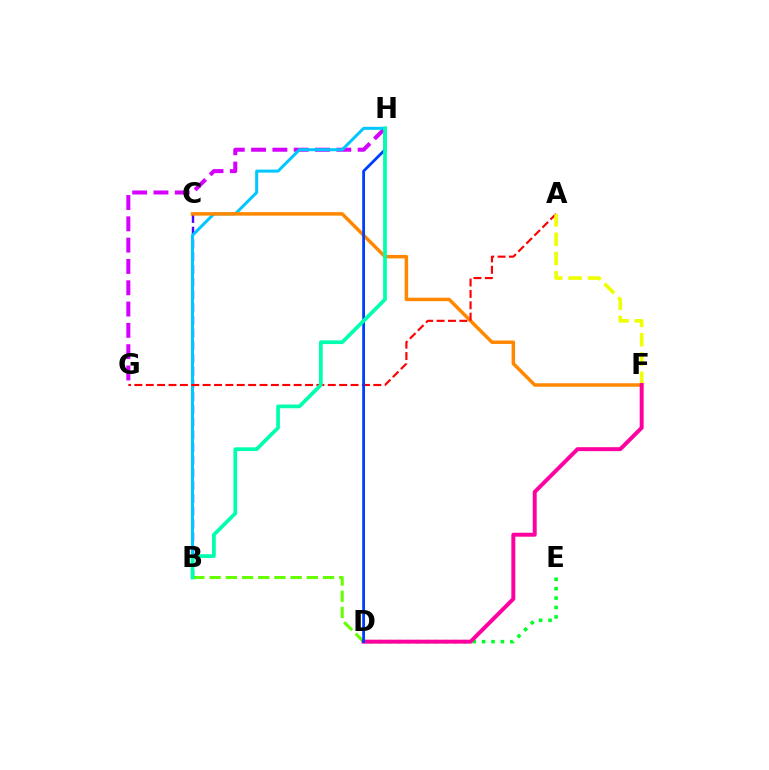{('G', 'H'): [{'color': '#d600ff', 'line_style': 'dashed', 'thickness': 2.89}], ('B', 'C'): [{'color': '#4f00ff', 'line_style': 'dashed', 'thickness': 1.73}], ('B', 'H'): [{'color': '#00c7ff', 'line_style': 'solid', 'thickness': 2.16}, {'color': '#00ffaf', 'line_style': 'solid', 'thickness': 2.68}], ('D', 'E'): [{'color': '#00ff27', 'line_style': 'dotted', 'thickness': 2.56}], ('B', 'D'): [{'color': '#66ff00', 'line_style': 'dashed', 'thickness': 2.2}], ('C', 'F'): [{'color': '#ff8800', 'line_style': 'solid', 'thickness': 2.51}], ('A', 'G'): [{'color': '#ff0000', 'line_style': 'dashed', 'thickness': 1.55}], ('A', 'F'): [{'color': '#eeff00', 'line_style': 'dashed', 'thickness': 2.62}], ('D', 'F'): [{'color': '#ff00a0', 'line_style': 'solid', 'thickness': 2.85}], ('D', 'H'): [{'color': '#003fff', 'line_style': 'solid', 'thickness': 2.02}]}